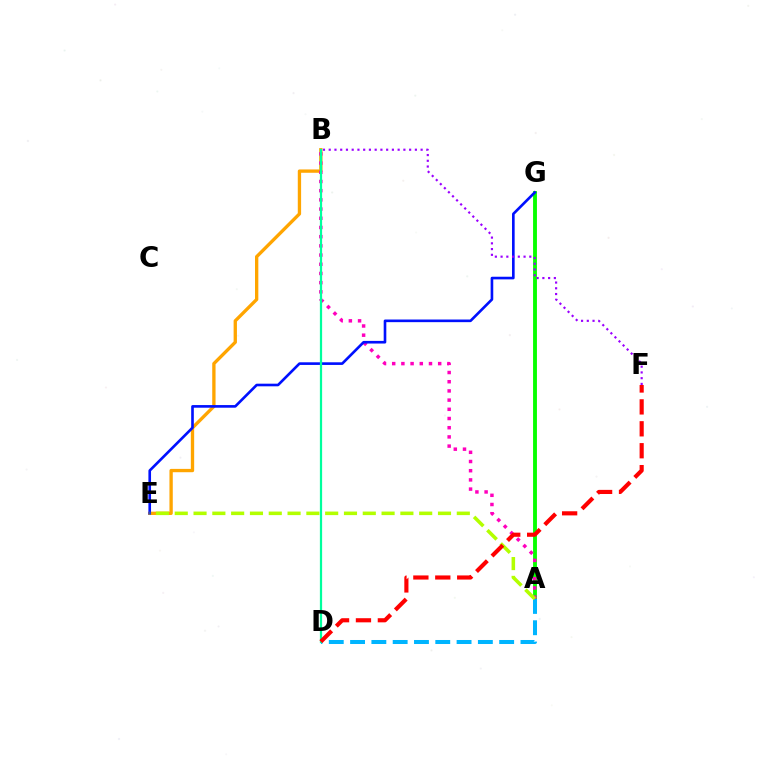{('A', 'G'): [{'color': '#08ff00', 'line_style': 'solid', 'thickness': 2.78}], ('B', 'E'): [{'color': '#ffa500', 'line_style': 'solid', 'thickness': 2.4}], ('A', 'D'): [{'color': '#00b5ff', 'line_style': 'dashed', 'thickness': 2.89}], ('A', 'B'): [{'color': '#ff00bd', 'line_style': 'dotted', 'thickness': 2.5}], ('E', 'G'): [{'color': '#0010ff', 'line_style': 'solid', 'thickness': 1.9}], ('B', 'F'): [{'color': '#9b00ff', 'line_style': 'dotted', 'thickness': 1.56}], ('A', 'E'): [{'color': '#b3ff00', 'line_style': 'dashed', 'thickness': 2.55}], ('B', 'D'): [{'color': '#00ff9d', 'line_style': 'solid', 'thickness': 1.61}], ('D', 'F'): [{'color': '#ff0000', 'line_style': 'dashed', 'thickness': 2.98}]}